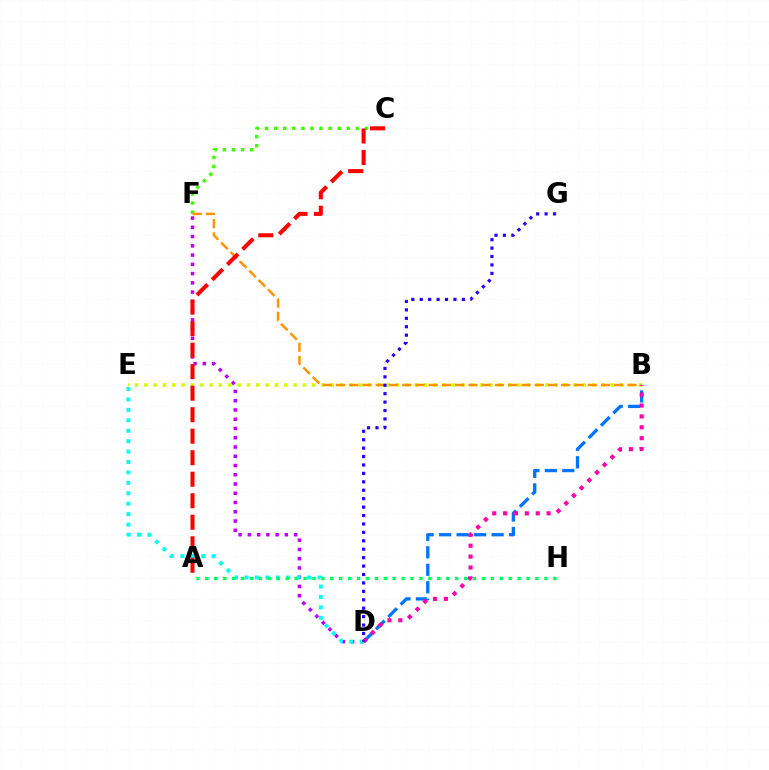{('D', 'F'): [{'color': '#b900ff', 'line_style': 'dotted', 'thickness': 2.51}], ('D', 'E'): [{'color': '#00fff6', 'line_style': 'dotted', 'thickness': 2.83}], ('C', 'F'): [{'color': '#3dff00', 'line_style': 'dotted', 'thickness': 2.47}], ('B', 'D'): [{'color': '#0074ff', 'line_style': 'dashed', 'thickness': 2.37}, {'color': '#ff00ac', 'line_style': 'dotted', 'thickness': 2.96}], ('A', 'H'): [{'color': '#00ff5c', 'line_style': 'dotted', 'thickness': 2.42}], ('B', 'E'): [{'color': '#d1ff00', 'line_style': 'dotted', 'thickness': 2.54}], ('B', 'F'): [{'color': '#ff9400', 'line_style': 'dashed', 'thickness': 1.8}], ('A', 'C'): [{'color': '#ff0000', 'line_style': 'dashed', 'thickness': 2.92}], ('D', 'G'): [{'color': '#2500ff', 'line_style': 'dotted', 'thickness': 2.29}]}